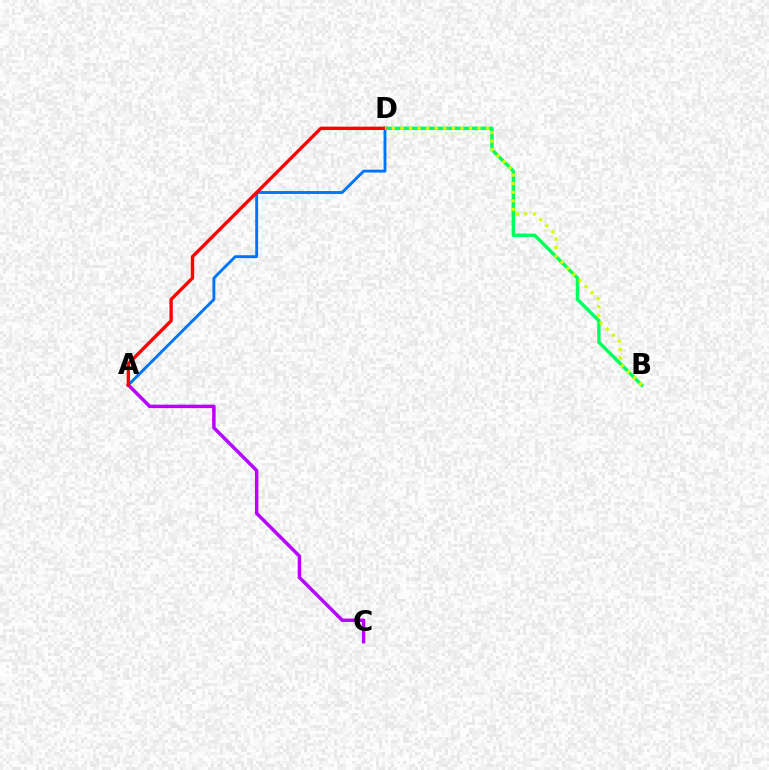{('B', 'D'): [{'color': '#00ff5c', 'line_style': 'solid', 'thickness': 2.47}, {'color': '#d1ff00', 'line_style': 'dotted', 'thickness': 2.33}], ('A', 'C'): [{'color': '#b900ff', 'line_style': 'solid', 'thickness': 2.49}], ('A', 'D'): [{'color': '#0074ff', 'line_style': 'solid', 'thickness': 2.08}, {'color': '#ff0000', 'line_style': 'solid', 'thickness': 2.42}]}